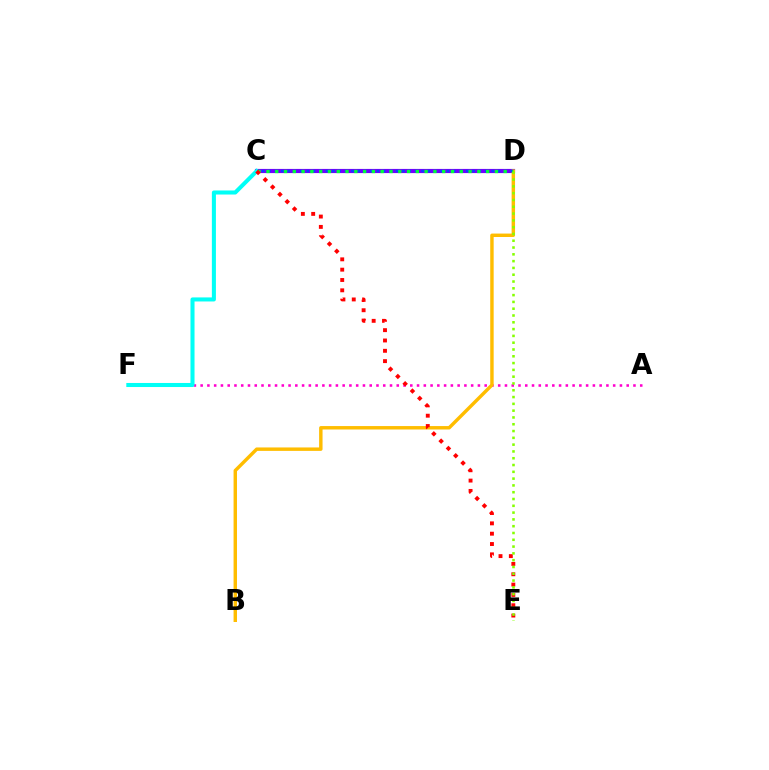{('A', 'F'): [{'color': '#ff00cf', 'line_style': 'dotted', 'thickness': 1.84}], ('C', 'D'): [{'color': '#7200ff', 'line_style': 'solid', 'thickness': 2.99}, {'color': '#004bff', 'line_style': 'dotted', 'thickness': 1.73}, {'color': '#00ff39', 'line_style': 'dotted', 'thickness': 2.39}], ('B', 'D'): [{'color': '#ffbd00', 'line_style': 'solid', 'thickness': 2.47}], ('C', 'F'): [{'color': '#00fff6', 'line_style': 'solid', 'thickness': 2.92}], ('C', 'E'): [{'color': '#ff0000', 'line_style': 'dotted', 'thickness': 2.81}], ('D', 'E'): [{'color': '#84ff00', 'line_style': 'dotted', 'thickness': 1.85}]}